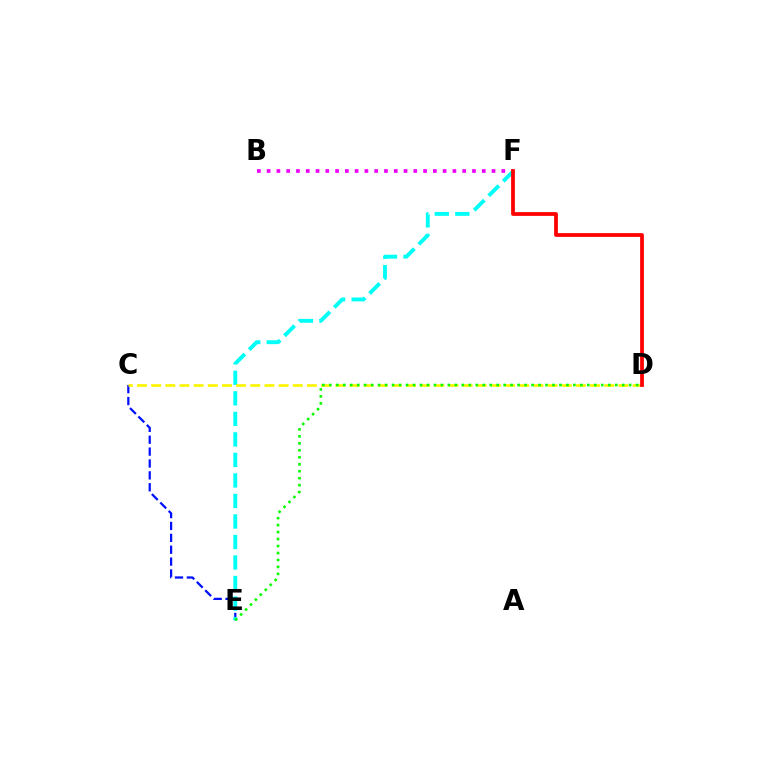{('B', 'F'): [{'color': '#ee00ff', 'line_style': 'dotted', 'thickness': 2.66}], ('C', 'E'): [{'color': '#0010ff', 'line_style': 'dashed', 'thickness': 1.61}], ('E', 'F'): [{'color': '#00fff6', 'line_style': 'dashed', 'thickness': 2.79}], ('C', 'D'): [{'color': '#fcf500', 'line_style': 'dashed', 'thickness': 1.92}], ('D', 'E'): [{'color': '#08ff00', 'line_style': 'dotted', 'thickness': 1.89}], ('D', 'F'): [{'color': '#ff0000', 'line_style': 'solid', 'thickness': 2.71}]}